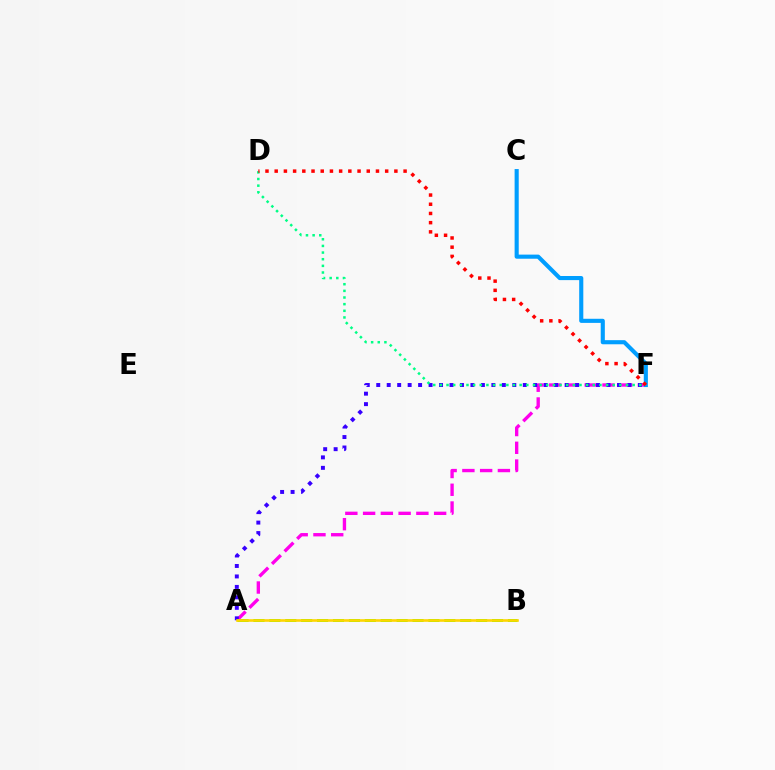{('A', 'F'): [{'color': '#ff00ed', 'line_style': 'dashed', 'thickness': 2.41}, {'color': '#3700ff', 'line_style': 'dotted', 'thickness': 2.84}], ('C', 'F'): [{'color': '#009eff', 'line_style': 'solid', 'thickness': 2.96}], ('D', 'F'): [{'color': '#00ff86', 'line_style': 'dotted', 'thickness': 1.81}, {'color': '#ff0000', 'line_style': 'dotted', 'thickness': 2.5}], ('A', 'B'): [{'color': '#4fff00', 'line_style': 'dashed', 'thickness': 2.16}, {'color': '#ffd500', 'line_style': 'solid', 'thickness': 1.88}]}